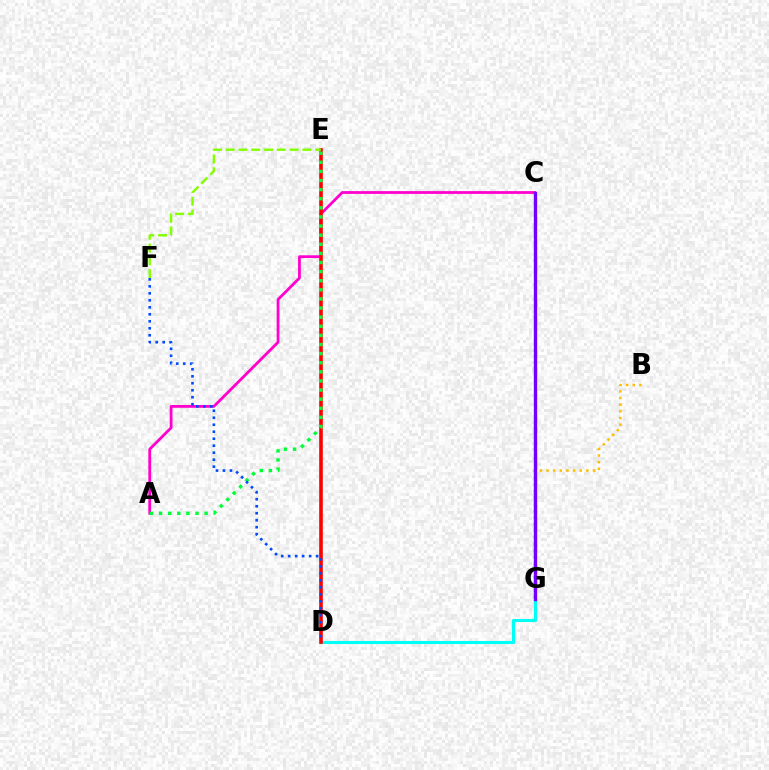{('D', 'G'): [{'color': '#00fff6', 'line_style': 'solid', 'thickness': 2.22}], ('B', 'G'): [{'color': '#ffbd00', 'line_style': 'dotted', 'thickness': 1.8}], ('A', 'C'): [{'color': '#ff00cf', 'line_style': 'solid', 'thickness': 2.0}], ('D', 'E'): [{'color': '#ff0000', 'line_style': 'solid', 'thickness': 2.6}], ('C', 'G'): [{'color': '#7200ff', 'line_style': 'solid', 'thickness': 2.45}], ('E', 'F'): [{'color': '#84ff00', 'line_style': 'dashed', 'thickness': 1.74}], ('A', 'E'): [{'color': '#00ff39', 'line_style': 'dotted', 'thickness': 2.48}], ('D', 'F'): [{'color': '#004bff', 'line_style': 'dotted', 'thickness': 1.9}]}